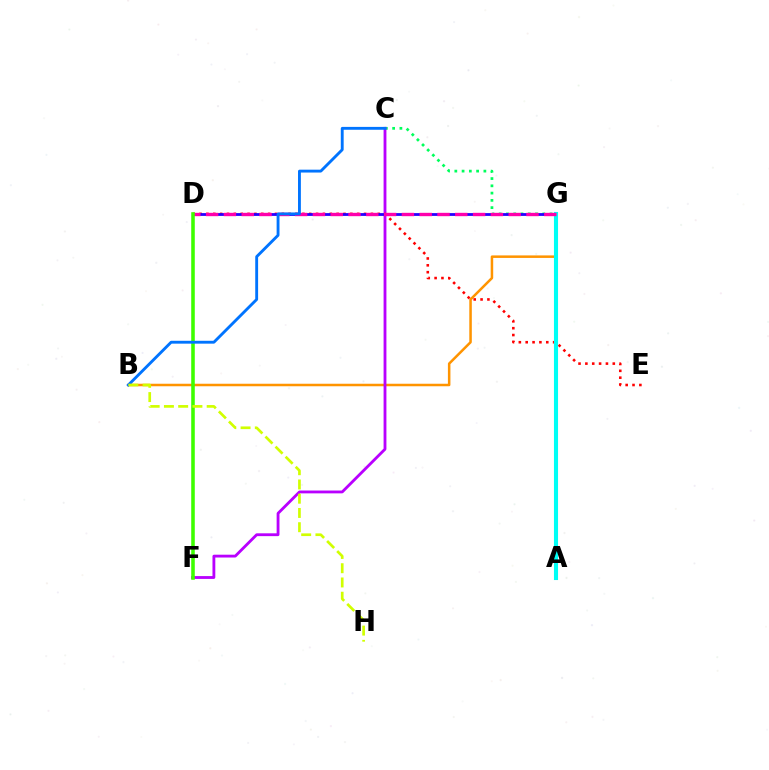{('B', 'G'): [{'color': '#ff9400', 'line_style': 'solid', 'thickness': 1.81}], ('C', 'G'): [{'color': '#00ff5c', 'line_style': 'dotted', 'thickness': 1.97}], ('C', 'F'): [{'color': '#b900ff', 'line_style': 'solid', 'thickness': 2.04}], ('D', 'E'): [{'color': '#ff0000', 'line_style': 'dotted', 'thickness': 1.86}], ('D', 'G'): [{'color': '#2500ff', 'line_style': 'solid', 'thickness': 2.01}, {'color': '#ff00ac', 'line_style': 'dashed', 'thickness': 2.42}], ('A', 'G'): [{'color': '#00fff6', 'line_style': 'solid', 'thickness': 2.95}], ('D', 'F'): [{'color': '#3dff00', 'line_style': 'solid', 'thickness': 2.57}], ('B', 'C'): [{'color': '#0074ff', 'line_style': 'solid', 'thickness': 2.06}], ('B', 'H'): [{'color': '#d1ff00', 'line_style': 'dashed', 'thickness': 1.94}]}